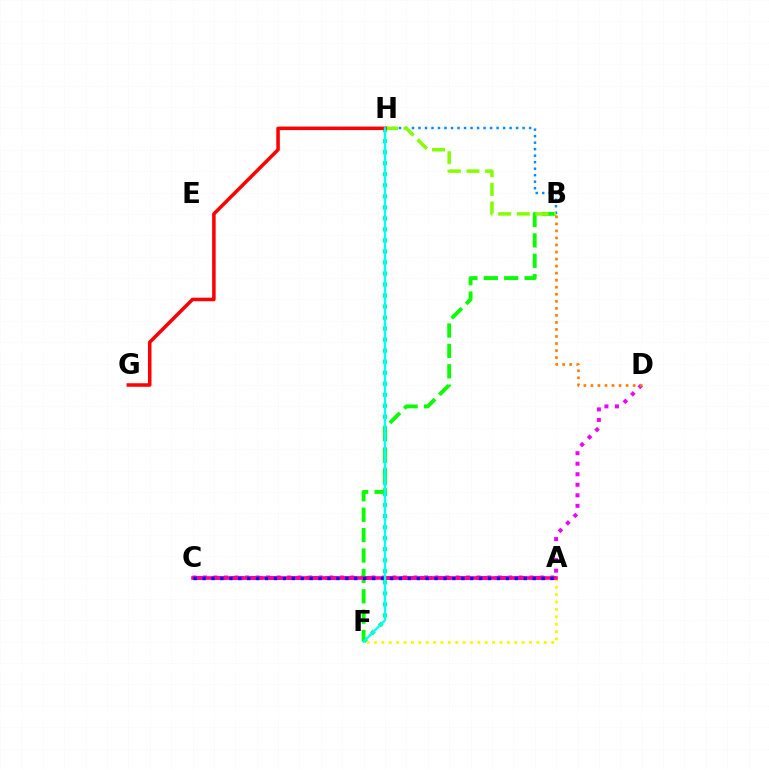{('C', 'D'): [{'color': '#ee00ff', 'line_style': 'dotted', 'thickness': 2.86}], ('A', 'C'): [{'color': '#7200ff', 'line_style': 'dashed', 'thickness': 2.56}, {'color': '#ff0094', 'line_style': 'solid', 'thickness': 2.59}, {'color': '#0010ff', 'line_style': 'dotted', 'thickness': 2.42}], ('F', 'H'): [{'color': '#00ff74', 'line_style': 'dotted', 'thickness': 3.0}, {'color': '#00fff6', 'line_style': 'solid', 'thickness': 1.69}], ('A', 'F'): [{'color': '#fcf500', 'line_style': 'dotted', 'thickness': 2.01}], ('B', 'F'): [{'color': '#08ff00', 'line_style': 'dashed', 'thickness': 2.77}], ('B', 'H'): [{'color': '#008cff', 'line_style': 'dotted', 'thickness': 1.77}, {'color': '#84ff00', 'line_style': 'dashed', 'thickness': 2.53}], ('G', 'H'): [{'color': '#ff0000', 'line_style': 'solid', 'thickness': 2.54}], ('B', 'D'): [{'color': '#ff7c00', 'line_style': 'dotted', 'thickness': 1.91}]}